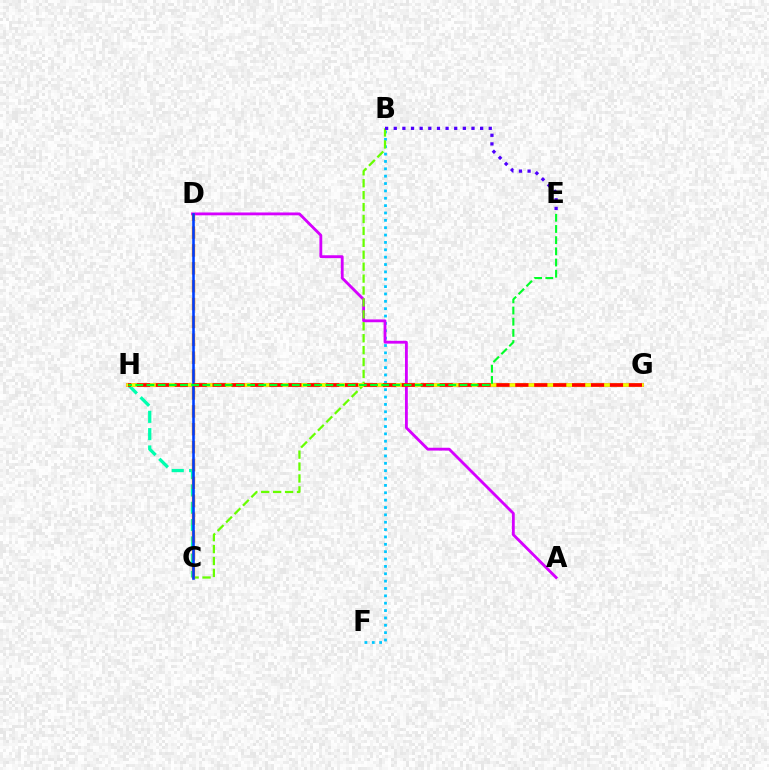{('B', 'F'): [{'color': '#00c7ff', 'line_style': 'dotted', 'thickness': 2.0}], ('G', 'H'): [{'color': '#ff00a0', 'line_style': 'solid', 'thickness': 2.93}, {'color': '#eeff00', 'line_style': 'solid', 'thickness': 2.66}, {'color': '#ff0000', 'line_style': 'dashed', 'thickness': 2.57}], ('A', 'D'): [{'color': '#d600ff', 'line_style': 'solid', 'thickness': 2.04}], ('B', 'C'): [{'color': '#66ff00', 'line_style': 'dashed', 'thickness': 1.62}], ('C', 'H'): [{'color': '#00ffaf', 'line_style': 'dashed', 'thickness': 2.35}], ('B', 'E'): [{'color': '#4f00ff', 'line_style': 'dotted', 'thickness': 2.35}], ('C', 'D'): [{'color': '#ff8800', 'line_style': 'dashed', 'thickness': 2.43}, {'color': '#003fff', 'line_style': 'solid', 'thickness': 1.87}], ('E', 'H'): [{'color': '#00ff27', 'line_style': 'dashed', 'thickness': 1.52}]}